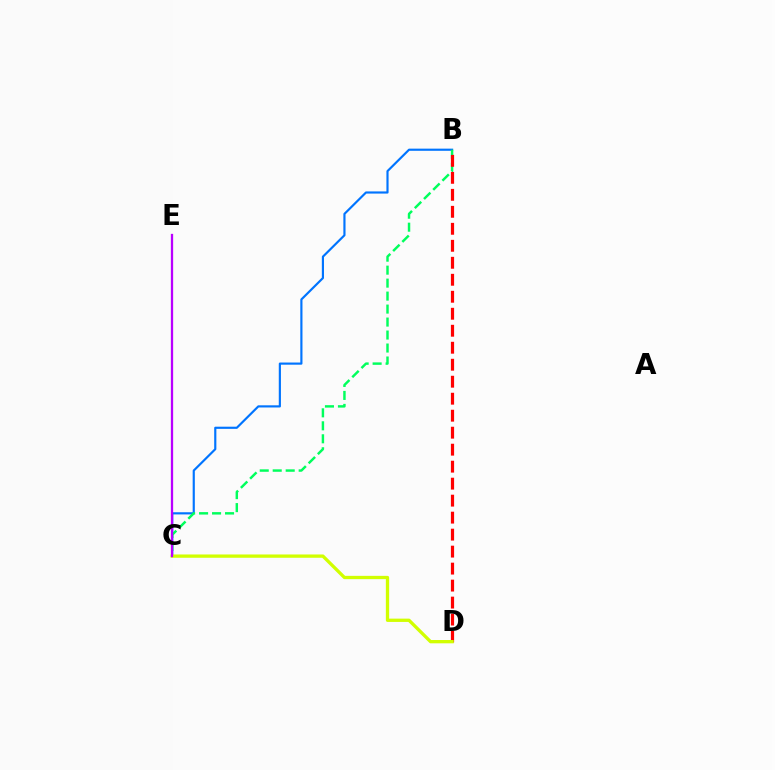{('B', 'C'): [{'color': '#0074ff', 'line_style': 'solid', 'thickness': 1.56}, {'color': '#00ff5c', 'line_style': 'dashed', 'thickness': 1.76}], ('B', 'D'): [{'color': '#ff0000', 'line_style': 'dashed', 'thickness': 2.31}], ('C', 'D'): [{'color': '#d1ff00', 'line_style': 'solid', 'thickness': 2.38}], ('C', 'E'): [{'color': '#b900ff', 'line_style': 'solid', 'thickness': 1.64}]}